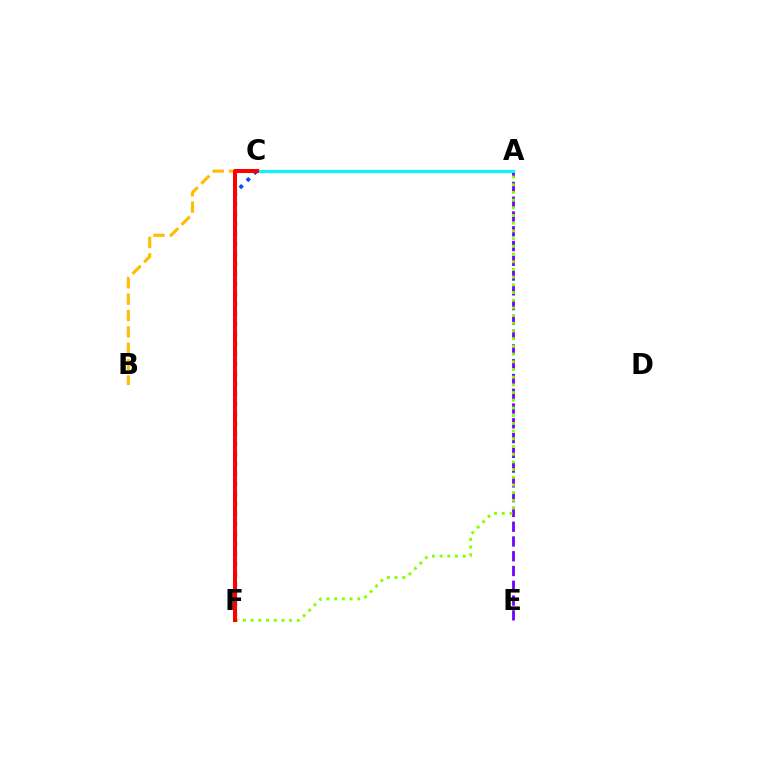{('C', 'F'): [{'color': '#004bff', 'line_style': 'dotted', 'thickness': 2.72}, {'color': '#ff0000', 'line_style': 'solid', 'thickness': 2.89}], ('A', 'C'): [{'color': '#00ff39', 'line_style': 'dotted', 'thickness': 1.85}, {'color': '#ff00cf', 'line_style': 'solid', 'thickness': 2.26}, {'color': '#00fff6', 'line_style': 'solid', 'thickness': 2.11}], ('B', 'C'): [{'color': '#ffbd00', 'line_style': 'dashed', 'thickness': 2.23}], ('A', 'E'): [{'color': '#7200ff', 'line_style': 'dashed', 'thickness': 2.01}], ('A', 'F'): [{'color': '#84ff00', 'line_style': 'dotted', 'thickness': 2.09}]}